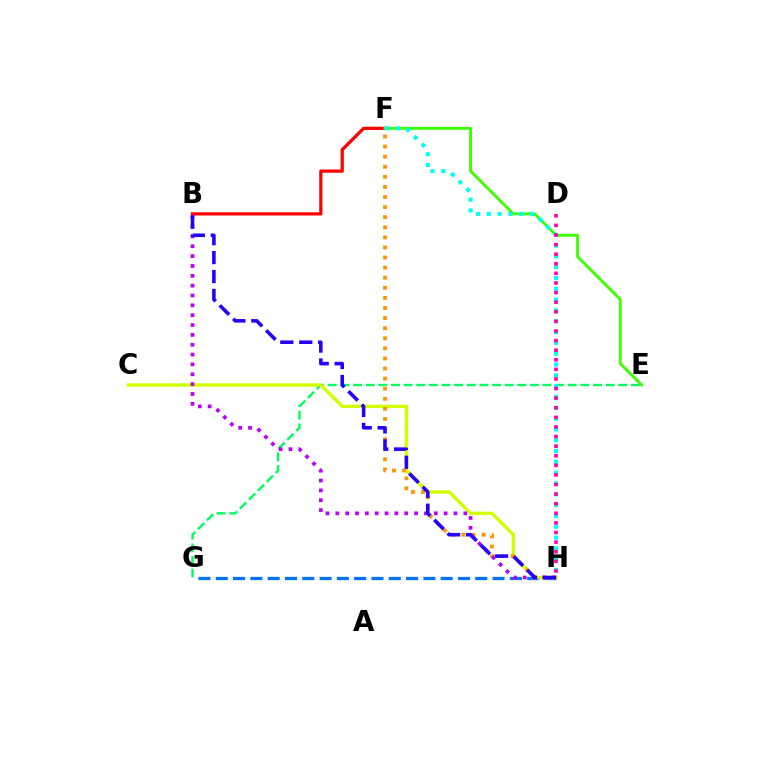{('E', 'G'): [{'color': '#00ff5c', 'line_style': 'dashed', 'thickness': 1.72}], ('G', 'H'): [{'color': '#0074ff', 'line_style': 'dashed', 'thickness': 2.35}], ('B', 'F'): [{'color': '#ff0000', 'line_style': 'solid', 'thickness': 2.33}], ('E', 'F'): [{'color': '#3dff00', 'line_style': 'solid', 'thickness': 2.07}], ('C', 'H'): [{'color': '#d1ff00', 'line_style': 'solid', 'thickness': 2.41}], ('F', 'H'): [{'color': '#ff9400', 'line_style': 'dotted', 'thickness': 2.74}, {'color': '#00fff6', 'line_style': 'dotted', 'thickness': 2.94}], ('B', 'H'): [{'color': '#b900ff', 'line_style': 'dotted', 'thickness': 2.68}, {'color': '#2500ff', 'line_style': 'dashed', 'thickness': 2.57}], ('D', 'H'): [{'color': '#ff00ac', 'line_style': 'dotted', 'thickness': 2.61}]}